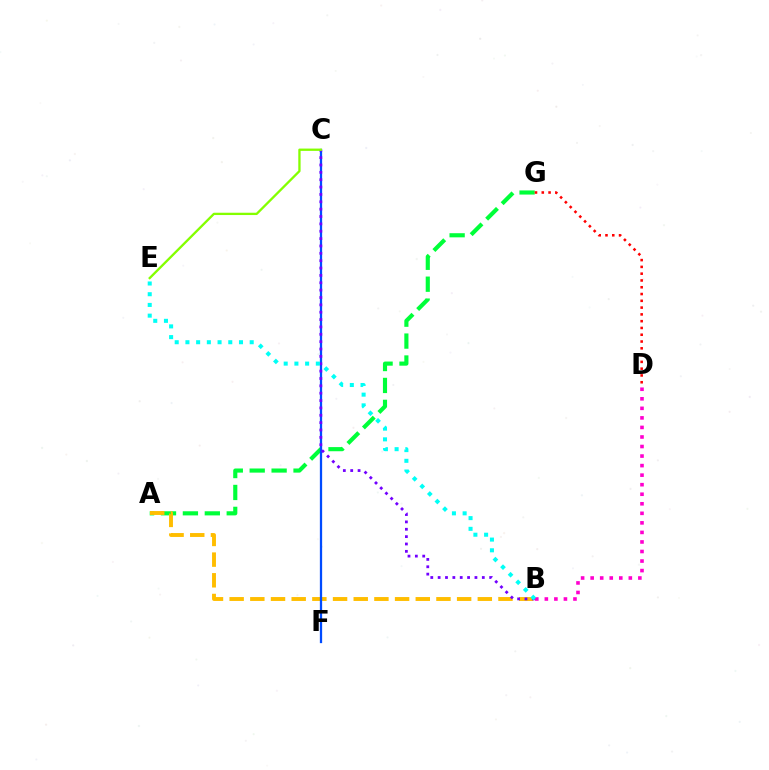{('A', 'G'): [{'color': '#00ff39', 'line_style': 'dashed', 'thickness': 2.98}], ('A', 'B'): [{'color': '#ffbd00', 'line_style': 'dashed', 'thickness': 2.81}], ('C', 'F'): [{'color': '#004bff', 'line_style': 'solid', 'thickness': 1.63}], ('B', 'D'): [{'color': '#ff00cf', 'line_style': 'dotted', 'thickness': 2.59}], ('B', 'C'): [{'color': '#7200ff', 'line_style': 'dotted', 'thickness': 2.0}], ('D', 'G'): [{'color': '#ff0000', 'line_style': 'dotted', 'thickness': 1.84}], ('B', 'E'): [{'color': '#00fff6', 'line_style': 'dotted', 'thickness': 2.91}], ('C', 'E'): [{'color': '#84ff00', 'line_style': 'solid', 'thickness': 1.66}]}